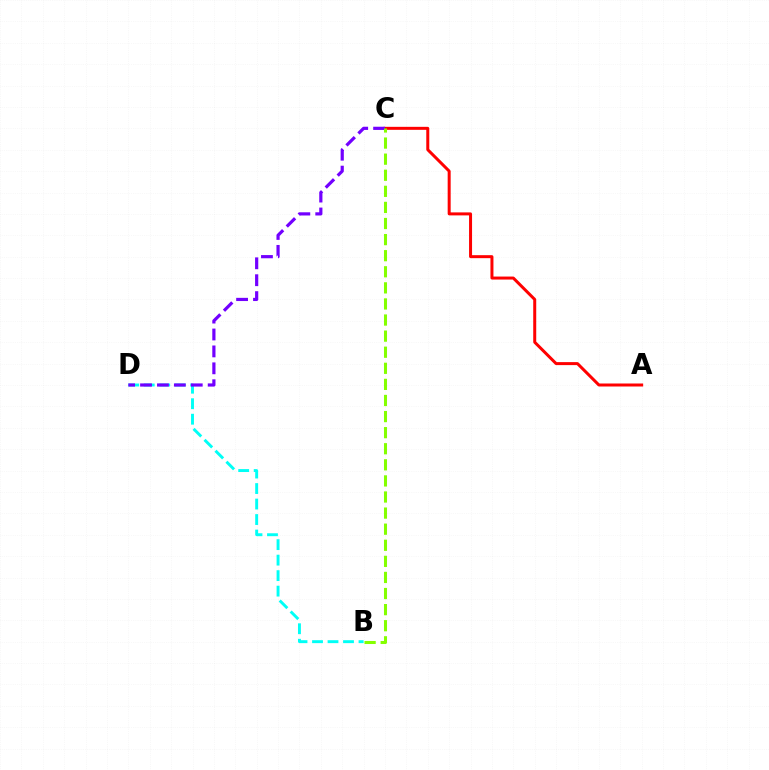{('A', 'C'): [{'color': '#ff0000', 'line_style': 'solid', 'thickness': 2.16}], ('B', 'D'): [{'color': '#00fff6', 'line_style': 'dashed', 'thickness': 2.1}], ('C', 'D'): [{'color': '#7200ff', 'line_style': 'dashed', 'thickness': 2.3}], ('B', 'C'): [{'color': '#84ff00', 'line_style': 'dashed', 'thickness': 2.19}]}